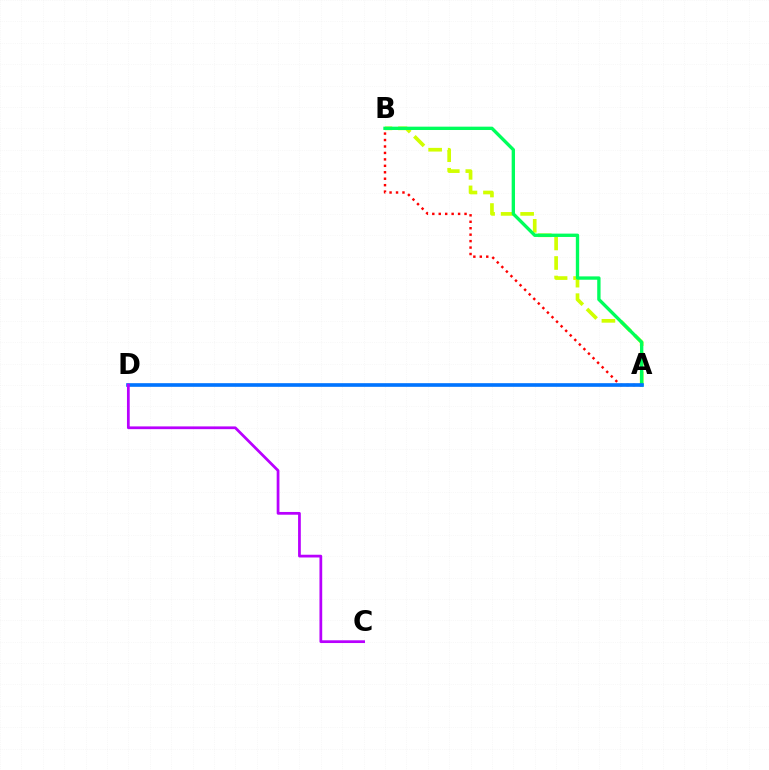{('A', 'B'): [{'color': '#d1ff00', 'line_style': 'dashed', 'thickness': 2.65}, {'color': '#00ff5c', 'line_style': 'solid', 'thickness': 2.41}, {'color': '#ff0000', 'line_style': 'dotted', 'thickness': 1.75}], ('A', 'D'): [{'color': '#0074ff', 'line_style': 'solid', 'thickness': 2.62}], ('C', 'D'): [{'color': '#b900ff', 'line_style': 'solid', 'thickness': 1.98}]}